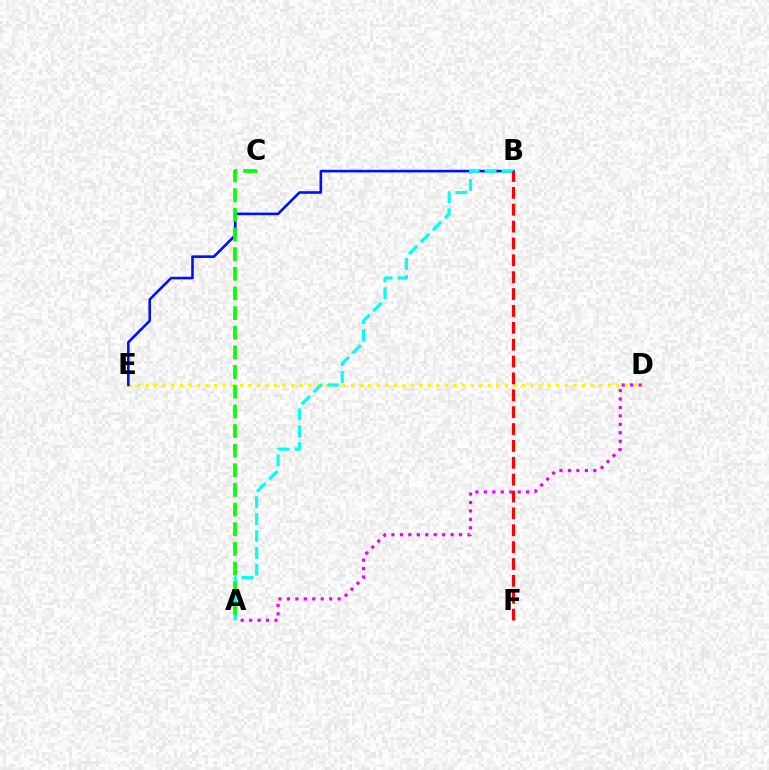{('D', 'E'): [{'color': '#fcf500', 'line_style': 'dotted', 'thickness': 2.32}], ('B', 'E'): [{'color': '#0010ff', 'line_style': 'solid', 'thickness': 1.88}], ('A', 'D'): [{'color': '#ee00ff', 'line_style': 'dotted', 'thickness': 2.3}], ('A', 'B'): [{'color': '#00fff6', 'line_style': 'dashed', 'thickness': 2.29}], ('B', 'F'): [{'color': '#ff0000', 'line_style': 'dashed', 'thickness': 2.29}], ('A', 'C'): [{'color': '#08ff00', 'line_style': 'dashed', 'thickness': 2.67}]}